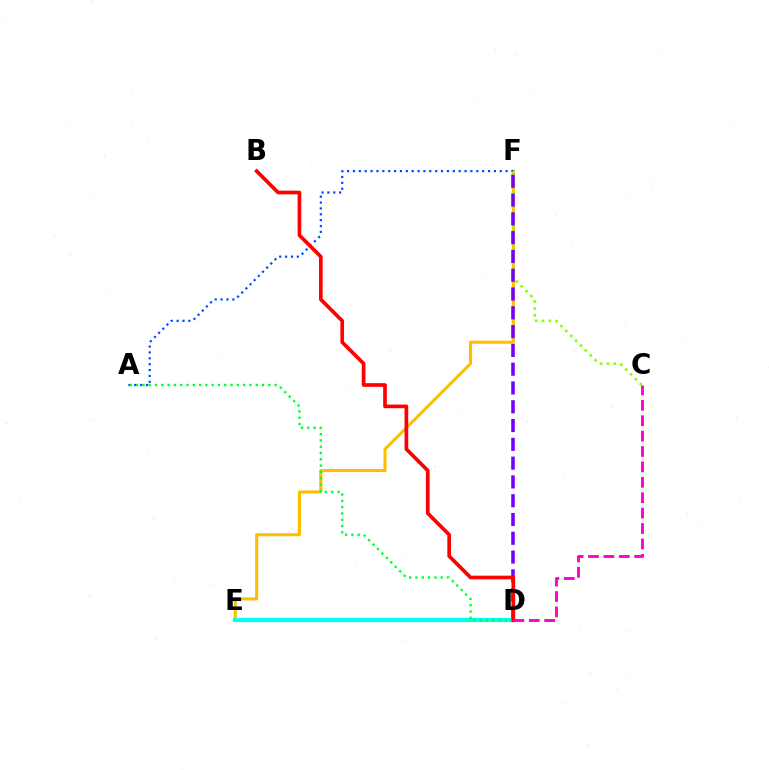{('E', 'F'): [{'color': '#ffbd00', 'line_style': 'solid', 'thickness': 2.21}], ('A', 'F'): [{'color': '#004bff', 'line_style': 'dotted', 'thickness': 1.6}], ('C', 'F'): [{'color': '#84ff00', 'line_style': 'dotted', 'thickness': 1.87}], ('D', 'F'): [{'color': '#7200ff', 'line_style': 'dashed', 'thickness': 2.55}], ('D', 'E'): [{'color': '#00fff6', 'line_style': 'solid', 'thickness': 3.0}], ('A', 'D'): [{'color': '#00ff39', 'line_style': 'dotted', 'thickness': 1.71}], ('B', 'D'): [{'color': '#ff0000', 'line_style': 'solid', 'thickness': 2.64}], ('C', 'D'): [{'color': '#ff00cf', 'line_style': 'dashed', 'thickness': 2.09}]}